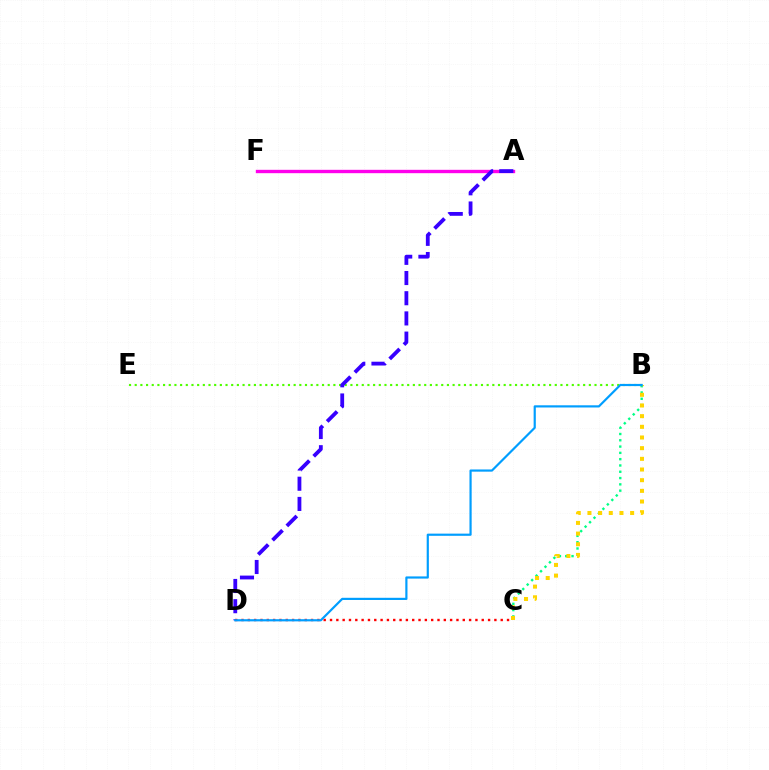{('B', 'E'): [{'color': '#4fff00', 'line_style': 'dotted', 'thickness': 1.54}], ('B', 'C'): [{'color': '#00ff86', 'line_style': 'dotted', 'thickness': 1.71}, {'color': '#ffd500', 'line_style': 'dotted', 'thickness': 2.9}], ('A', 'F'): [{'color': '#ff00ed', 'line_style': 'solid', 'thickness': 2.42}], ('A', 'D'): [{'color': '#3700ff', 'line_style': 'dashed', 'thickness': 2.74}], ('C', 'D'): [{'color': '#ff0000', 'line_style': 'dotted', 'thickness': 1.72}], ('B', 'D'): [{'color': '#009eff', 'line_style': 'solid', 'thickness': 1.57}]}